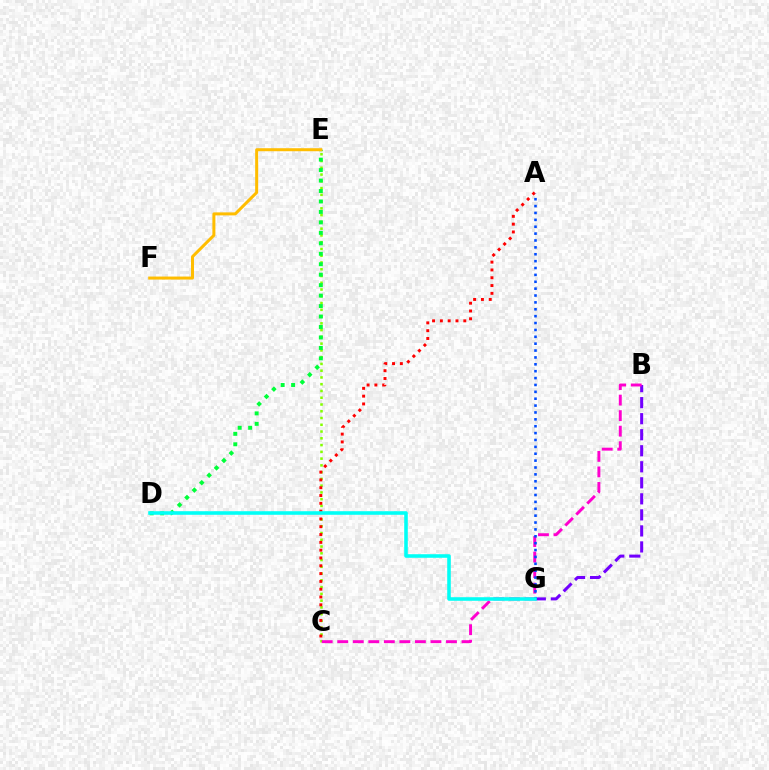{('C', 'E'): [{'color': '#84ff00', 'line_style': 'dotted', 'thickness': 1.84}], ('B', 'G'): [{'color': '#7200ff', 'line_style': 'dashed', 'thickness': 2.18}], ('D', 'E'): [{'color': '#00ff39', 'line_style': 'dotted', 'thickness': 2.84}], ('B', 'C'): [{'color': '#ff00cf', 'line_style': 'dashed', 'thickness': 2.11}], ('E', 'F'): [{'color': '#ffbd00', 'line_style': 'solid', 'thickness': 2.17}], ('A', 'C'): [{'color': '#ff0000', 'line_style': 'dotted', 'thickness': 2.12}], ('A', 'G'): [{'color': '#004bff', 'line_style': 'dotted', 'thickness': 1.87}], ('D', 'G'): [{'color': '#00fff6', 'line_style': 'solid', 'thickness': 2.56}]}